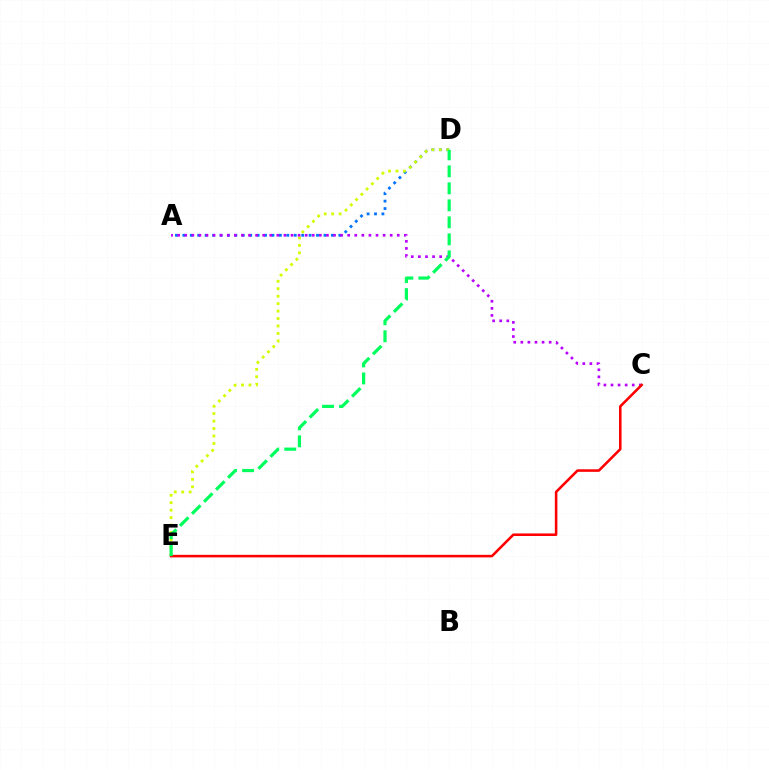{('A', 'D'): [{'color': '#0074ff', 'line_style': 'dotted', 'thickness': 2.02}], ('D', 'E'): [{'color': '#d1ff00', 'line_style': 'dotted', 'thickness': 2.03}, {'color': '#00ff5c', 'line_style': 'dashed', 'thickness': 2.31}], ('A', 'C'): [{'color': '#b900ff', 'line_style': 'dotted', 'thickness': 1.92}], ('C', 'E'): [{'color': '#ff0000', 'line_style': 'solid', 'thickness': 1.84}]}